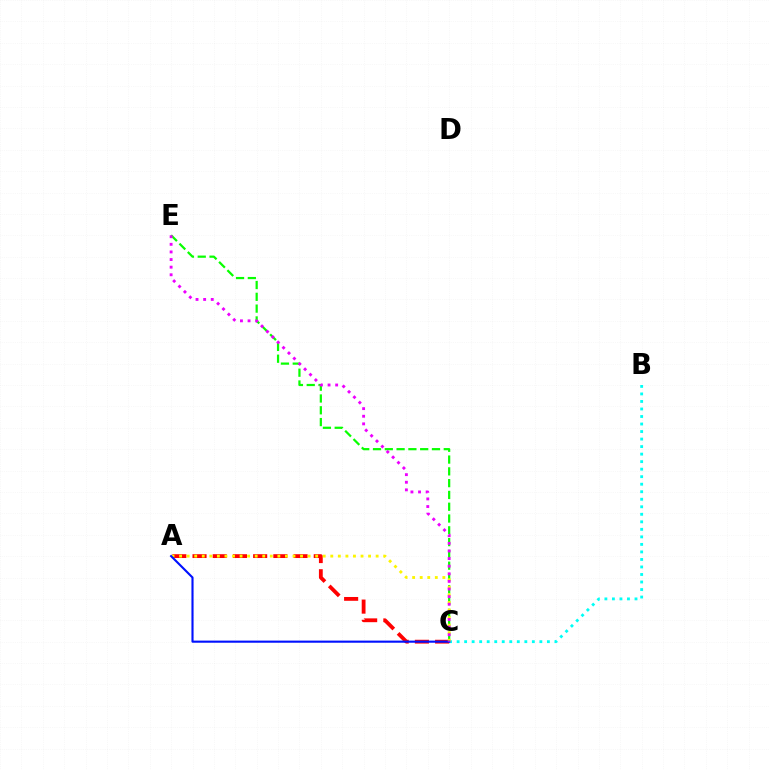{('A', 'C'): [{'color': '#ff0000', 'line_style': 'dashed', 'thickness': 2.74}, {'color': '#fcf500', 'line_style': 'dotted', 'thickness': 2.05}, {'color': '#0010ff', 'line_style': 'solid', 'thickness': 1.53}], ('B', 'C'): [{'color': '#00fff6', 'line_style': 'dotted', 'thickness': 2.04}], ('C', 'E'): [{'color': '#08ff00', 'line_style': 'dashed', 'thickness': 1.6}, {'color': '#ee00ff', 'line_style': 'dotted', 'thickness': 2.07}]}